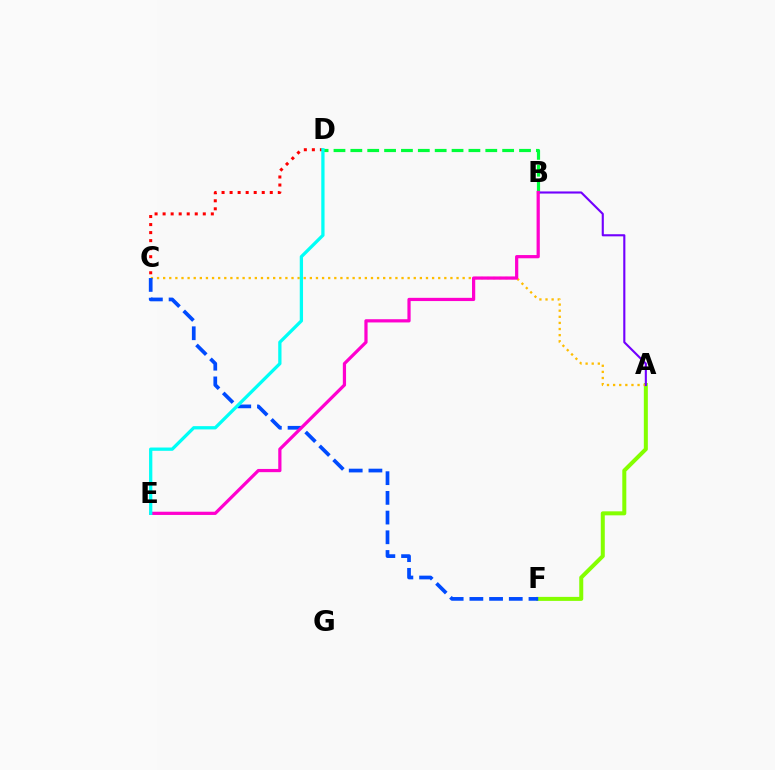{('A', 'F'): [{'color': '#84ff00', 'line_style': 'solid', 'thickness': 2.89}], ('C', 'D'): [{'color': '#ff0000', 'line_style': 'dotted', 'thickness': 2.18}], ('A', 'C'): [{'color': '#ffbd00', 'line_style': 'dotted', 'thickness': 1.66}], ('B', 'D'): [{'color': '#00ff39', 'line_style': 'dashed', 'thickness': 2.29}], ('C', 'F'): [{'color': '#004bff', 'line_style': 'dashed', 'thickness': 2.68}], ('A', 'B'): [{'color': '#7200ff', 'line_style': 'solid', 'thickness': 1.52}], ('B', 'E'): [{'color': '#ff00cf', 'line_style': 'solid', 'thickness': 2.32}], ('D', 'E'): [{'color': '#00fff6', 'line_style': 'solid', 'thickness': 2.36}]}